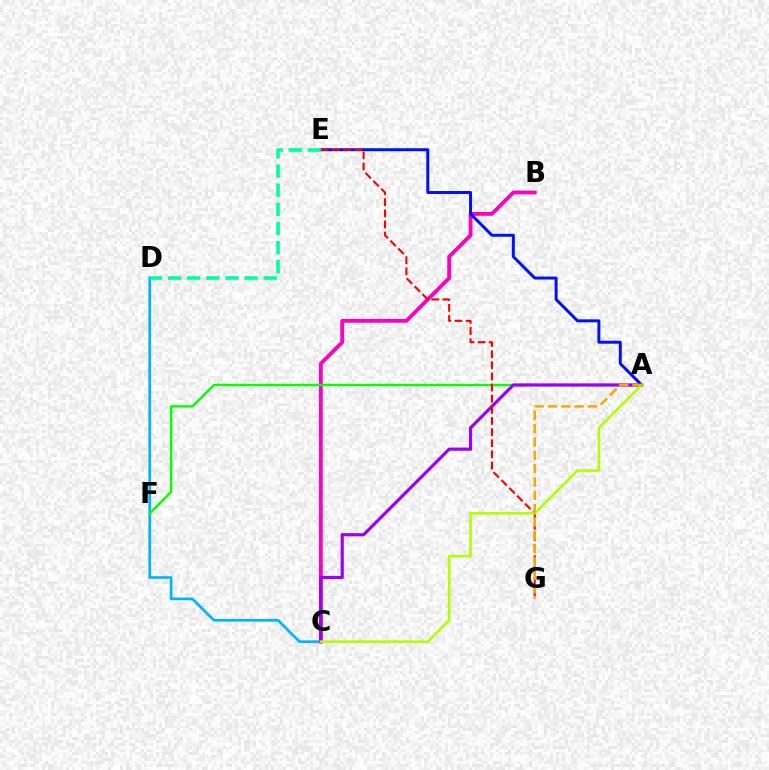{('C', 'D'): [{'color': '#00b5ff', 'line_style': 'solid', 'thickness': 1.94}], ('B', 'C'): [{'color': '#ff00bd', 'line_style': 'solid', 'thickness': 2.76}], ('A', 'E'): [{'color': '#0010ff', 'line_style': 'solid', 'thickness': 2.14}], ('A', 'F'): [{'color': '#08ff00', 'line_style': 'solid', 'thickness': 1.74}], ('A', 'C'): [{'color': '#9b00ff', 'line_style': 'solid', 'thickness': 2.29}, {'color': '#b3ff00', 'line_style': 'solid', 'thickness': 1.88}], ('D', 'E'): [{'color': '#00ff9d', 'line_style': 'dashed', 'thickness': 2.6}], ('E', 'G'): [{'color': '#ff0000', 'line_style': 'dashed', 'thickness': 1.51}], ('A', 'G'): [{'color': '#ffa500', 'line_style': 'dashed', 'thickness': 1.81}]}